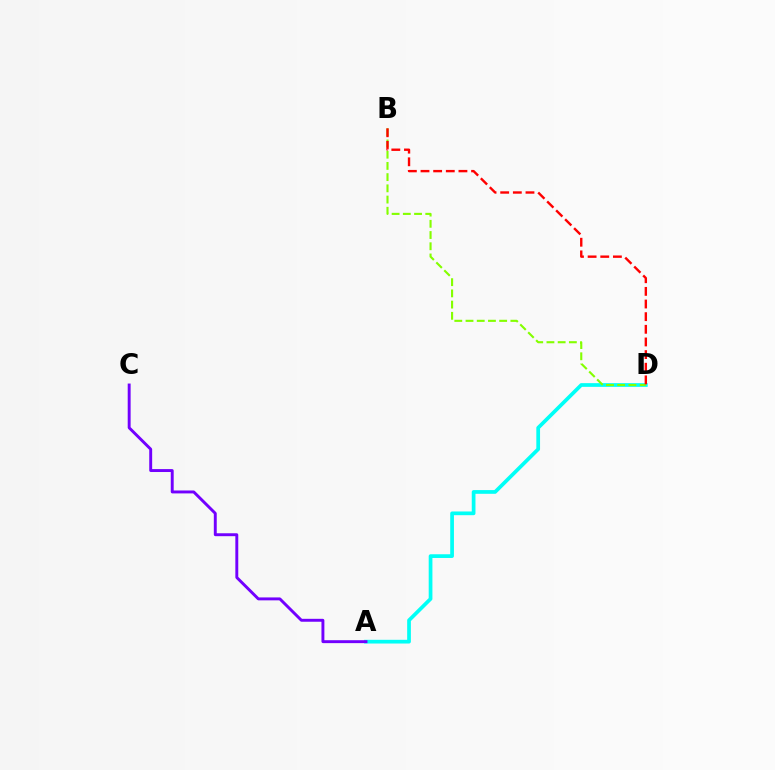{('A', 'D'): [{'color': '#00fff6', 'line_style': 'solid', 'thickness': 2.67}], ('B', 'D'): [{'color': '#84ff00', 'line_style': 'dashed', 'thickness': 1.52}, {'color': '#ff0000', 'line_style': 'dashed', 'thickness': 1.72}], ('A', 'C'): [{'color': '#7200ff', 'line_style': 'solid', 'thickness': 2.1}]}